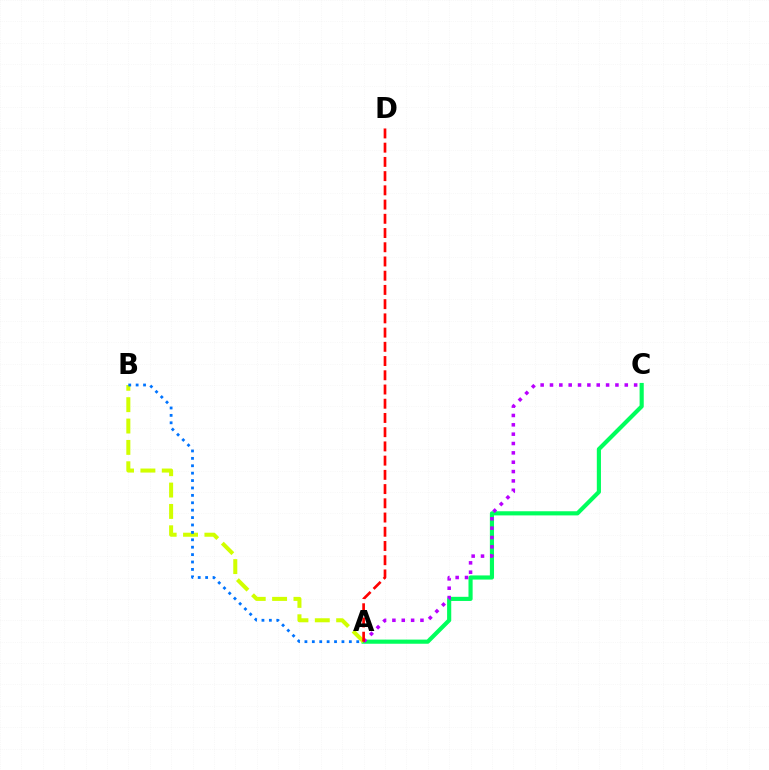{('A', 'C'): [{'color': '#00ff5c', 'line_style': 'solid', 'thickness': 2.99}, {'color': '#b900ff', 'line_style': 'dotted', 'thickness': 2.54}], ('A', 'B'): [{'color': '#d1ff00', 'line_style': 'dashed', 'thickness': 2.9}, {'color': '#0074ff', 'line_style': 'dotted', 'thickness': 2.01}], ('A', 'D'): [{'color': '#ff0000', 'line_style': 'dashed', 'thickness': 1.93}]}